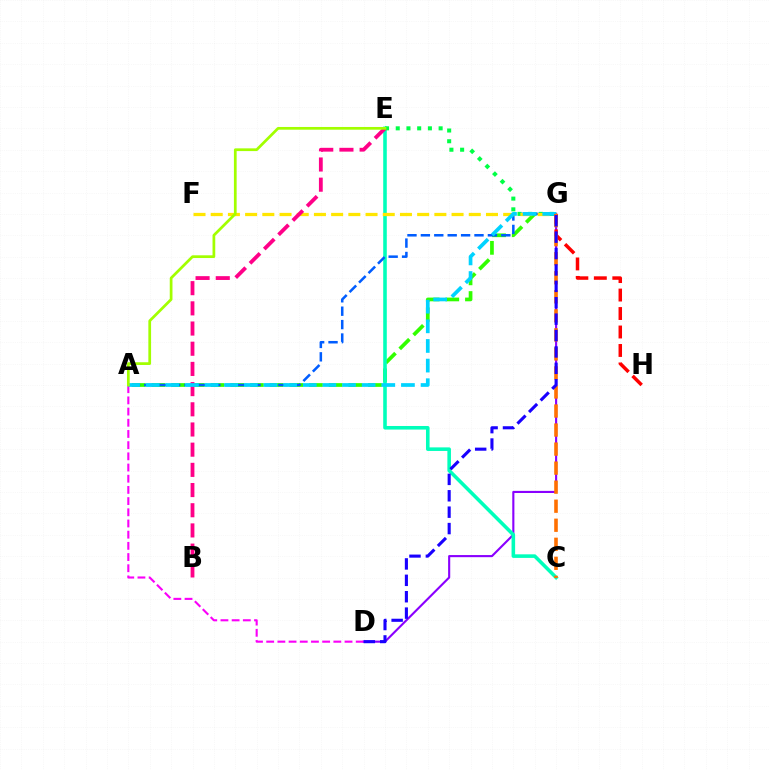{('A', 'G'): [{'color': '#31ff00', 'line_style': 'dashed', 'thickness': 2.67}, {'color': '#005dff', 'line_style': 'dashed', 'thickness': 1.82}, {'color': '#00d3ff', 'line_style': 'dashed', 'thickness': 2.67}], ('D', 'G'): [{'color': '#8a00ff', 'line_style': 'solid', 'thickness': 1.53}, {'color': '#1900ff', 'line_style': 'dashed', 'thickness': 2.23}], ('A', 'D'): [{'color': '#fa00f9', 'line_style': 'dashed', 'thickness': 1.52}], ('C', 'E'): [{'color': '#00ffbb', 'line_style': 'solid', 'thickness': 2.58}], ('E', 'G'): [{'color': '#00ff45', 'line_style': 'dotted', 'thickness': 2.91}], ('F', 'G'): [{'color': '#ffe600', 'line_style': 'dashed', 'thickness': 2.34}], ('B', 'E'): [{'color': '#ff0088', 'line_style': 'dashed', 'thickness': 2.74}], ('G', 'H'): [{'color': '#ff0000', 'line_style': 'dashed', 'thickness': 2.51}], ('C', 'G'): [{'color': '#ff7000', 'line_style': 'dashed', 'thickness': 2.59}], ('A', 'E'): [{'color': '#a2ff00', 'line_style': 'solid', 'thickness': 1.97}]}